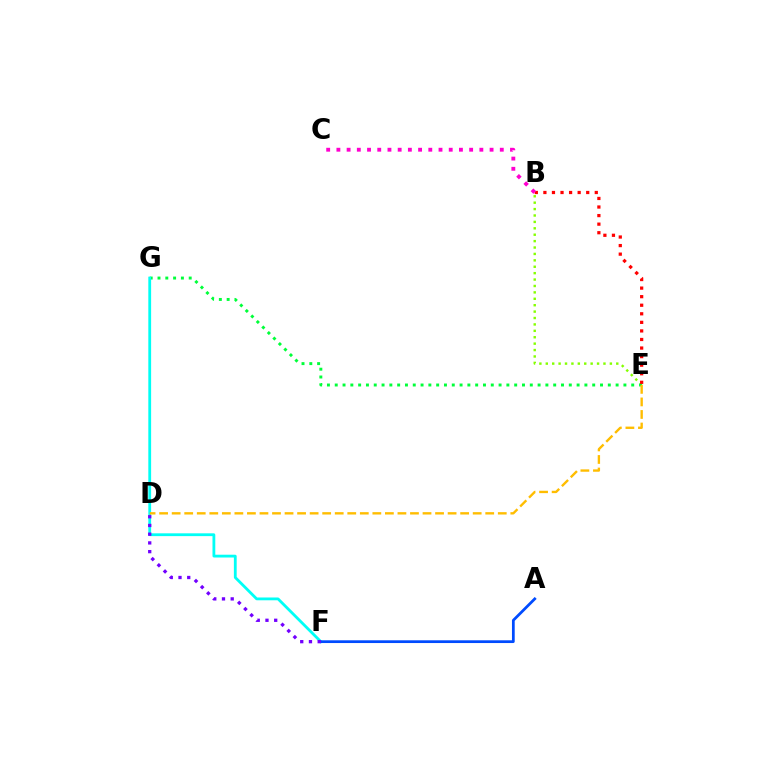{('B', 'E'): [{'color': '#84ff00', 'line_style': 'dotted', 'thickness': 1.74}, {'color': '#ff0000', 'line_style': 'dotted', 'thickness': 2.33}], ('E', 'G'): [{'color': '#00ff39', 'line_style': 'dotted', 'thickness': 2.12}], ('F', 'G'): [{'color': '#00fff6', 'line_style': 'solid', 'thickness': 2.02}], ('A', 'F'): [{'color': '#004bff', 'line_style': 'solid', 'thickness': 1.98}], ('D', 'E'): [{'color': '#ffbd00', 'line_style': 'dashed', 'thickness': 1.7}], ('D', 'F'): [{'color': '#7200ff', 'line_style': 'dotted', 'thickness': 2.37}], ('B', 'C'): [{'color': '#ff00cf', 'line_style': 'dotted', 'thickness': 2.77}]}